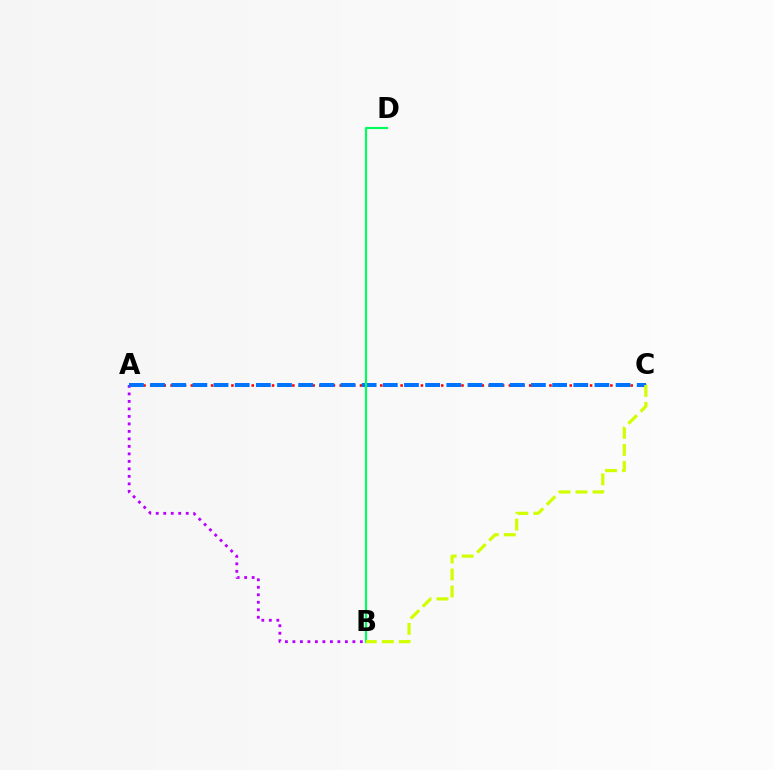{('A', 'C'): [{'color': '#ff0000', 'line_style': 'dotted', 'thickness': 1.84}, {'color': '#0074ff', 'line_style': 'dashed', 'thickness': 2.87}], ('A', 'B'): [{'color': '#b900ff', 'line_style': 'dotted', 'thickness': 2.04}], ('B', 'D'): [{'color': '#00ff5c', 'line_style': 'solid', 'thickness': 1.56}], ('B', 'C'): [{'color': '#d1ff00', 'line_style': 'dashed', 'thickness': 2.31}]}